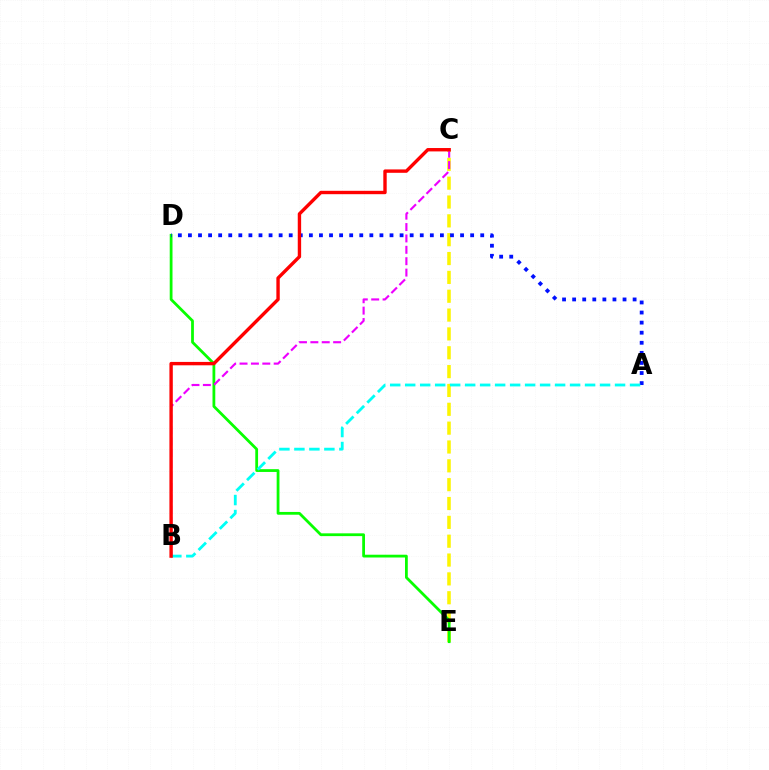{('C', 'E'): [{'color': '#fcf500', 'line_style': 'dashed', 'thickness': 2.56}], ('D', 'E'): [{'color': '#08ff00', 'line_style': 'solid', 'thickness': 2.0}], ('B', 'C'): [{'color': '#ee00ff', 'line_style': 'dashed', 'thickness': 1.55}, {'color': '#ff0000', 'line_style': 'solid', 'thickness': 2.44}], ('A', 'D'): [{'color': '#0010ff', 'line_style': 'dotted', 'thickness': 2.74}], ('A', 'B'): [{'color': '#00fff6', 'line_style': 'dashed', 'thickness': 2.04}]}